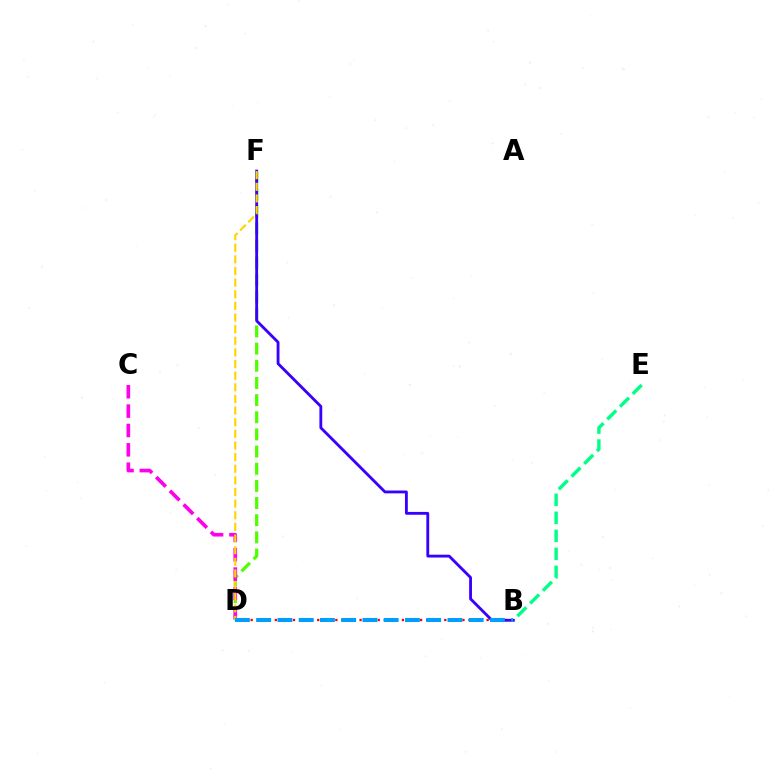{('B', 'D'): [{'color': '#ff0000', 'line_style': 'dotted', 'thickness': 1.64}, {'color': '#009eff', 'line_style': 'dashed', 'thickness': 2.89}], ('D', 'F'): [{'color': '#4fff00', 'line_style': 'dashed', 'thickness': 2.33}, {'color': '#ffd500', 'line_style': 'dashed', 'thickness': 1.58}], ('C', 'D'): [{'color': '#ff00ed', 'line_style': 'dashed', 'thickness': 2.63}], ('B', 'E'): [{'color': '#00ff86', 'line_style': 'dashed', 'thickness': 2.45}], ('B', 'F'): [{'color': '#3700ff', 'line_style': 'solid', 'thickness': 2.04}]}